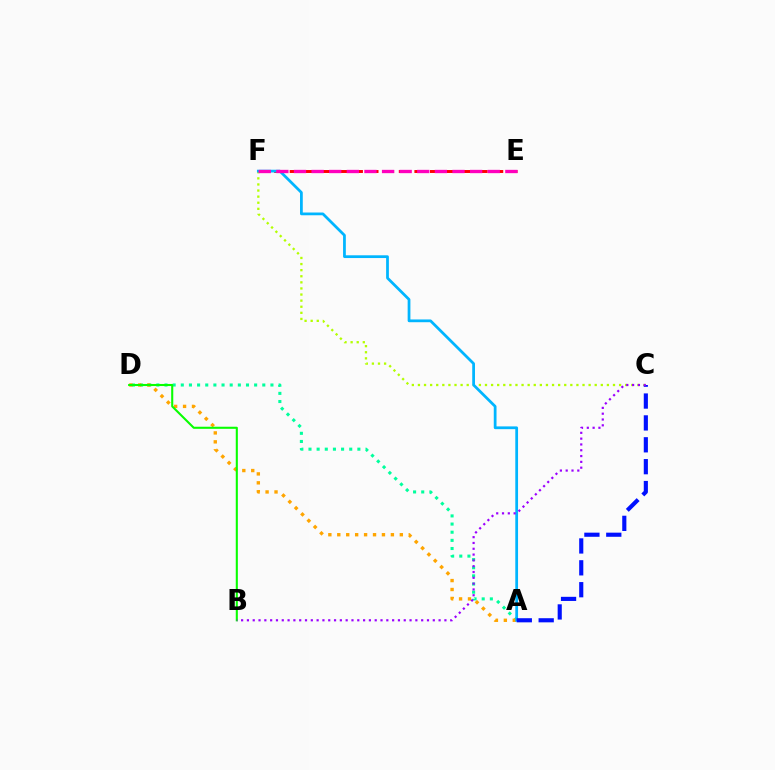{('E', 'F'): [{'color': '#ff0000', 'line_style': 'dashed', 'thickness': 2.12}, {'color': '#ff00bd', 'line_style': 'dashed', 'thickness': 2.39}], ('A', 'D'): [{'color': '#00ff9d', 'line_style': 'dotted', 'thickness': 2.21}, {'color': '#ffa500', 'line_style': 'dotted', 'thickness': 2.43}], ('C', 'F'): [{'color': '#b3ff00', 'line_style': 'dotted', 'thickness': 1.66}], ('A', 'F'): [{'color': '#00b5ff', 'line_style': 'solid', 'thickness': 1.99}], ('A', 'C'): [{'color': '#0010ff', 'line_style': 'dashed', 'thickness': 2.97}], ('B', 'D'): [{'color': '#08ff00', 'line_style': 'solid', 'thickness': 1.5}], ('B', 'C'): [{'color': '#9b00ff', 'line_style': 'dotted', 'thickness': 1.58}]}